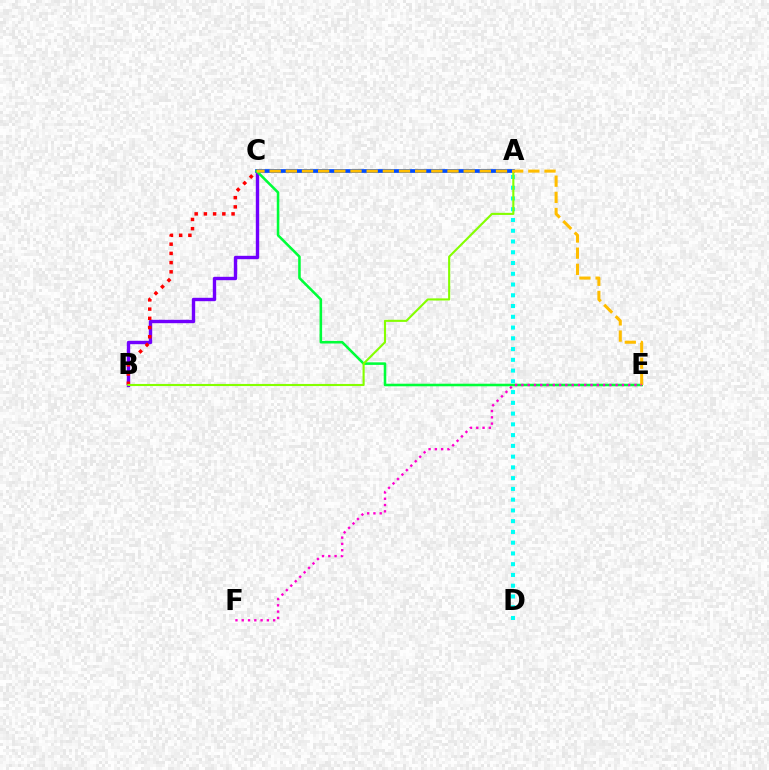{('A', 'C'): [{'color': '#004bff', 'line_style': 'solid', 'thickness': 2.68}], ('B', 'C'): [{'color': '#7200ff', 'line_style': 'solid', 'thickness': 2.43}, {'color': '#ff0000', 'line_style': 'dotted', 'thickness': 2.51}], ('C', 'E'): [{'color': '#00ff39', 'line_style': 'solid', 'thickness': 1.85}, {'color': '#ffbd00', 'line_style': 'dashed', 'thickness': 2.2}], ('A', 'D'): [{'color': '#00fff6', 'line_style': 'dotted', 'thickness': 2.92}], ('A', 'B'): [{'color': '#84ff00', 'line_style': 'solid', 'thickness': 1.52}], ('E', 'F'): [{'color': '#ff00cf', 'line_style': 'dotted', 'thickness': 1.71}]}